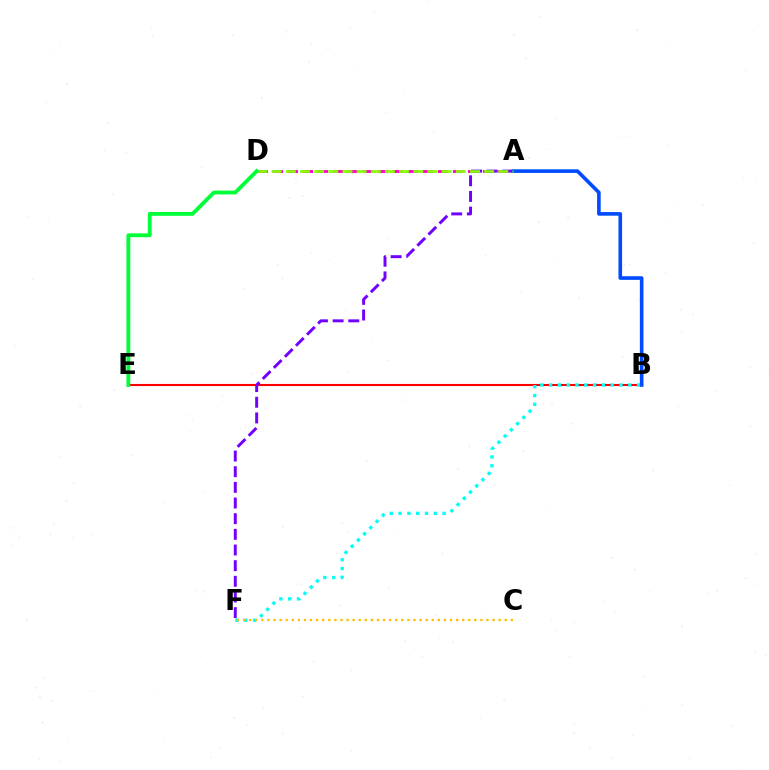{('B', 'E'): [{'color': '#ff0000', 'line_style': 'solid', 'thickness': 1.51}], ('A', 'D'): [{'color': '#ff00cf', 'line_style': 'dashed', 'thickness': 2.04}, {'color': '#84ff00', 'line_style': 'dashed', 'thickness': 1.93}], ('B', 'F'): [{'color': '#00fff6', 'line_style': 'dotted', 'thickness': 2.39}], ('C', 'F'): [{'color': '#ffbd00', 'line_style': 'dotted', 'thickness': 1.65}], ('A', 'F'): [{'color': '#7200ff', 'line_style': 'dashed', 'thickness': 2.13}], ('A', 'B'): [{'color': '#004bff', 'line_style': 'solid', 'thickness': 2.61}], ('D', 'E'): [{'color': '#00ff39', 'line_style': 'solid', 'thickness': 2.76}]}